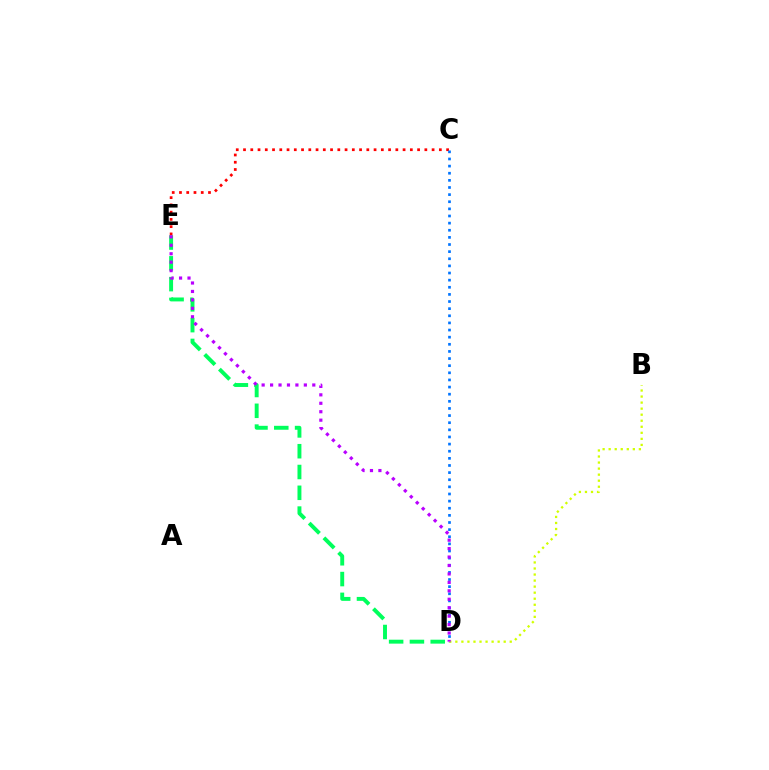{('B', 'D'): [{'color': '#d1ff00', 'line_style': 'dotted', 'thickness': 1.64}], ('D', 'E'): [{'color': '#00ff5c', 'line_style': 'dashed', 'thickness': 2.83}, {'color': '#b900ff', 'line_style': 'dotted', 'thickness': 2.29}], ('C', 'E'): [{'color': '#ff0000', 'line_style': 'dotted', 'thickness': 1.97}], ('C', 'D'): [{'color': '#0074ff', 'line_style': 'dotted', 'thickness': 1.94}]}